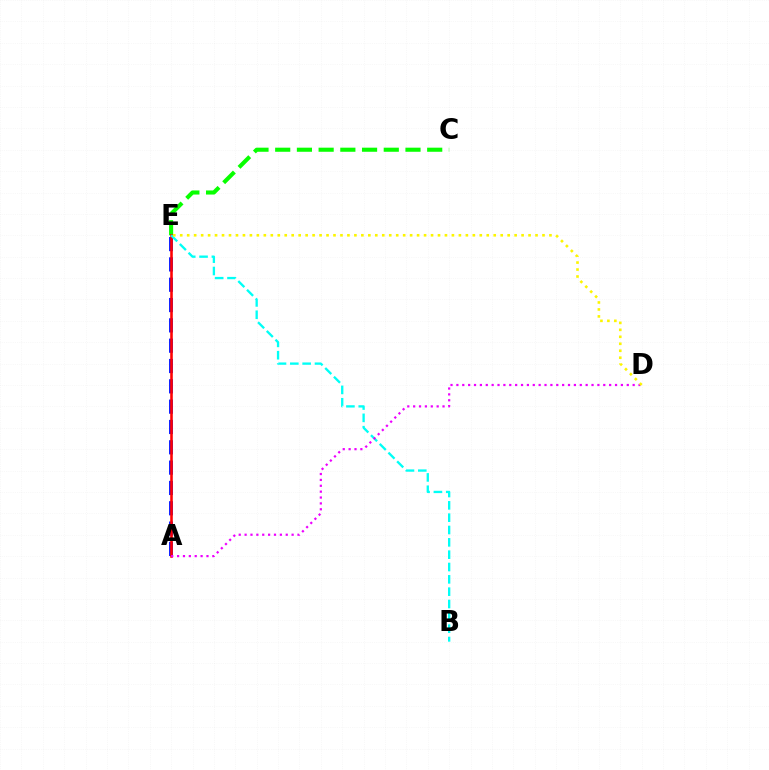{('C', 'E'): [{'color': '#08ff00', 'line_style': 'dashed', 'thickness': 2.95}], ('A', 'E'): [{'color': '#0010ff', 'line_style': 'dashed', 'thickness': 2.76}, {'color': '#ff0000', 'line_style': 'solid', 'thickness': 1.86}], ('B', 'E'): [{'color': '#00fff6', 'line_style': 'dashed', 'thickness': 1.68}], ('A', 'D'): [{'color': '#ee00ff', 'line_style': 'dotted', 'thickness': 1.6}], ('D', 'E'): [{'color': '#fcf500', 'line_style': 'dotted', 'thickness': 1.89}]}